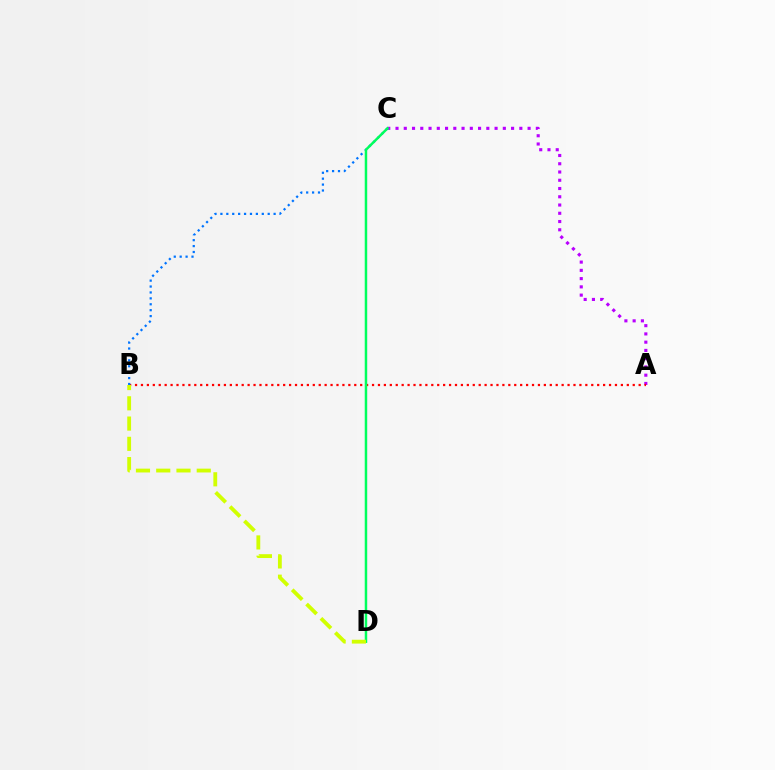{('A', 'C'): [{'color': '#b900ff', 'line_style': 'dotted', 'thickness': 2.24}], ('A', 'B'): [{'color': '#ff0000', 'line_style': 'dotted', 'thickness': 1.61}], ('B', 'C'): [{'color': '#0074ff', 'line_style': 'dotted', 'thickness': 1.61}], ('C', 'D'): [{'color': '#00ff5c', 'line_style': 'solid', 'thickness': 1.78}], ('B', 'D'): [{'color': '#d1ff00', 'line_style': 'dashed', 'thickness': 2.75}]}